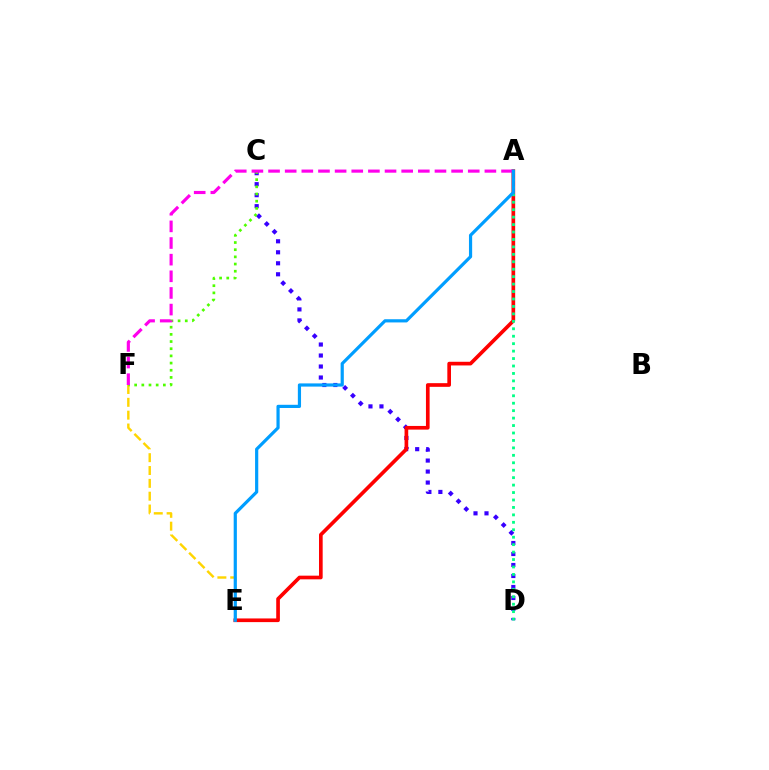{('E', 'F'): [{'color': '#ffd500', 'line_style': 'dashed', 'thickness': 1.74}], ('C', 'D'): [{'color': '#3700ff', 'line_style': 'dotted', 'thickness': 2.99}], ('A', 'E'): [{'color': '#ff0000', 'line_style': 'solid', 'thickness': 2.64}, {'color': '#009eff', 'line_style': 'solid', 'thickness': 2.3}], ('C', 'F'): [{'color': '#4fff00', 'line_style': 'dotted', 'thickness': 1.95}], ('A', 'D'): [{'color': '#00ff86', 'line_style': 'dotted', 'thickness': 2.02}], ('A', 'F'): [{'color': '#ff00ed', 'line_style': 'dashed', 'thickness': 2.26}]}